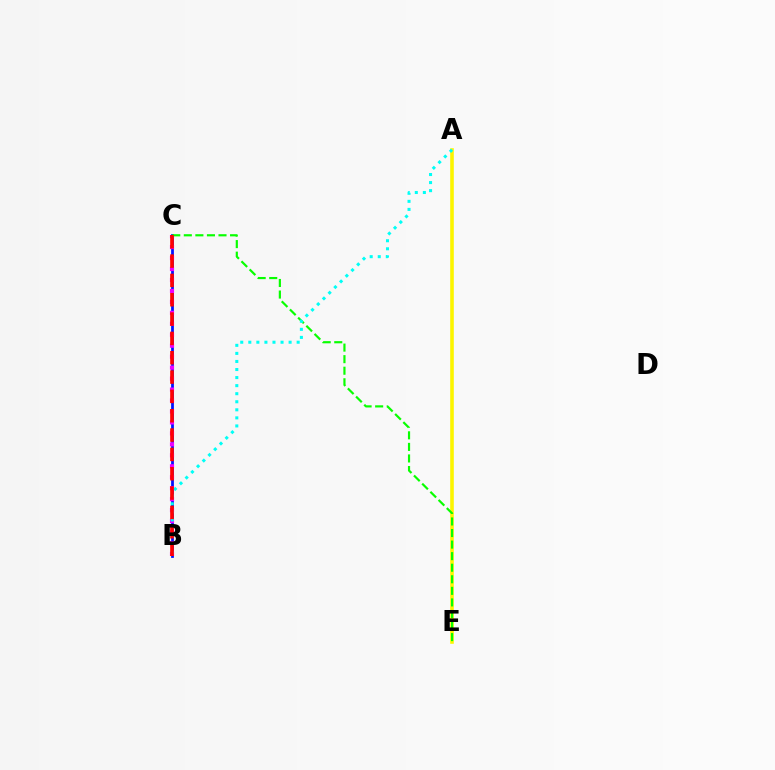{('A', 'E'): [{'color': '#fcf500', 'line_style': 'solid', 'thickness': 2.59}], ('B', 'C'): [{'color': '#0010ff', 'line_style': 'solid', 'thickness': 1.98}, {'color': '#ee00ff', 'line_style': 'dotted', 'thickness': 2.98}, {'color': '#ff0000', 'line_style': 'dashed', 'thickness': 2.63}], ('C', 'E'): [{'color': '#08ff00', 'line_style': 'dashed', 'thickness': 1.57}], ('A', 'B'): [{'color': '#00fff6', 'line_style': 'dotted', 'thickness': 2.19}]}